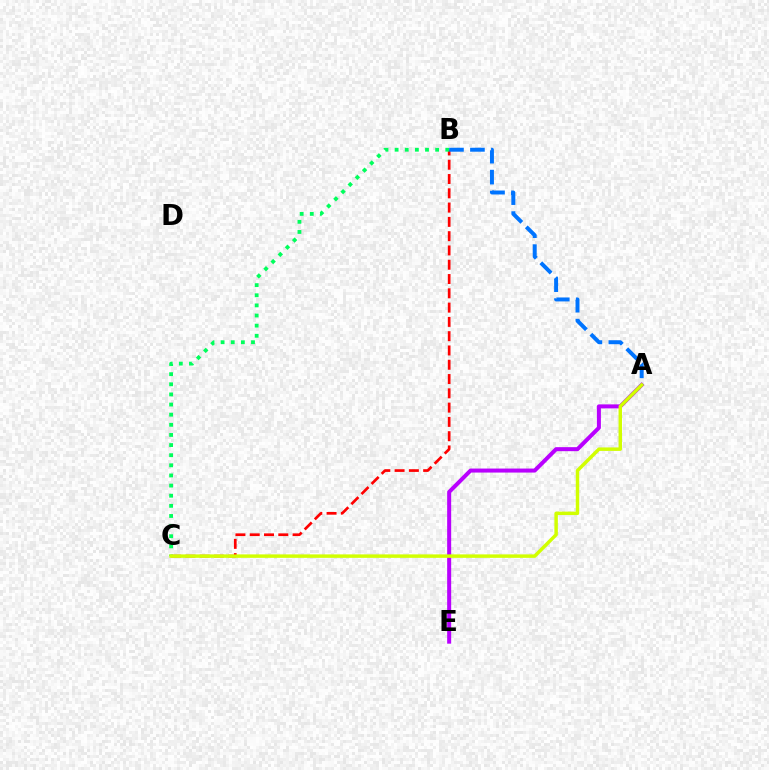{('B', 'C'): [{'color': '#ff0000', 'line_style': 'dashed', 'thickness': 1.94}, {'color': '#00ff5c', 'line_style': 'dotted', 'thickness': 2.75}], ('A', 'E'): [{'color': '#b900ff', 'line_style': 'solid', 'thickness': 2.89}], ('A', 'B'): [{'color': '#0074ff', 'line_style': 'dashed', 'thickness': 2.85}], ('A', 'C'): [{'color': '#d1ff00', 'line_style': 'solid', 'thickness': 2.49}]}